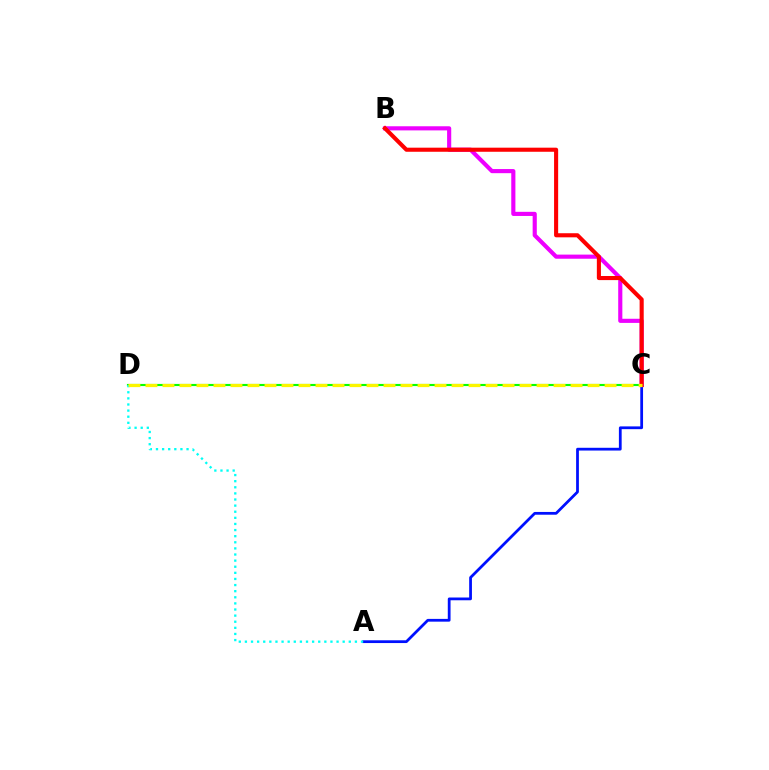{('A', 'C'): [{'color': '#0010ff', 'line_style': 'solid', 'thickness': 1.99}], ('B', 'C'): [{'color': '#ee00ff', 'line_style': 'solid', 'thickness': 2.97}, {'color': '#ff0000', 'line_style': 'solid', 'thickness': 2.95}], ('C', 'D'): [{'color': '#08ff00', 'line_style': 'solid', 'thickness': 1.54}, {'color': '#fcf500', 'line_style': 'dashed', 'thickness': 2.31}], ('A', 'D'): [{'color': '#00fff6', 'line_style': 'dotted', 'thickness': 1.66}]}